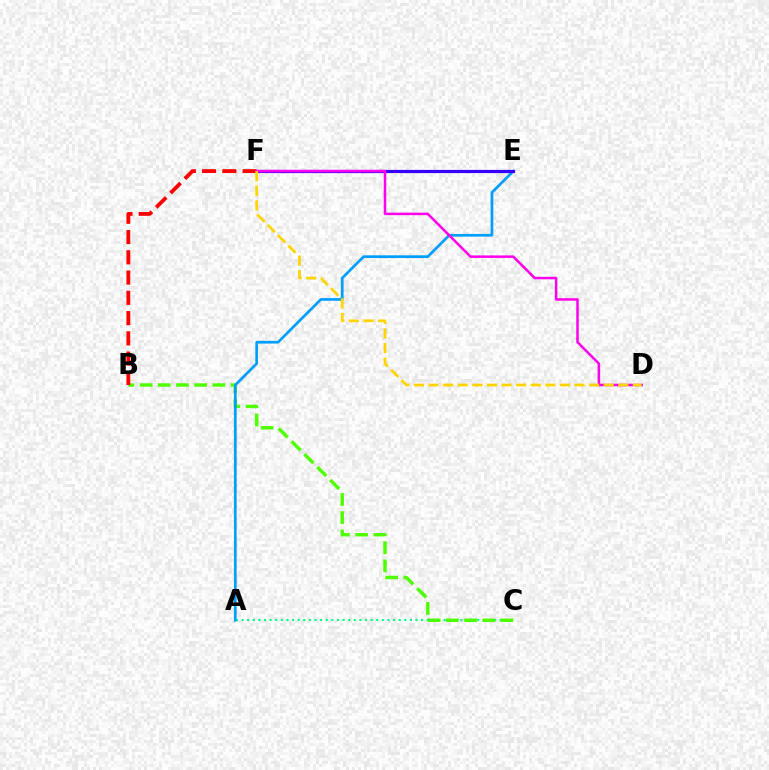{('A', 'C'): [{'color': '#00ff86', 'line_style': 'dotted', 'thickness': 1.52}], ('B', 'C'): [{'color': '#4fff00', 'line_style': 'dashed', 'thickness': 2.47}], ('B', 'F'): [{'color': '#ff0000', 'line_style': 'dashed', 'thickness': 2.75}], ('A', 'E'): [{'color': '#009eff', 'line_style': 'solid', 'thickness': 1.95}], ('E', 'F'): [{'color': '#3700ff', 'line_style': 'solid', 'thickness': 2.31}], ('D', 'F'): [{'color': '#ff00ed', 'line_style': 'solid', 'thickness': 1.81}, {'color': '#ffd500', 'line_style': 'dashed', 'thickness': 1.98}]}